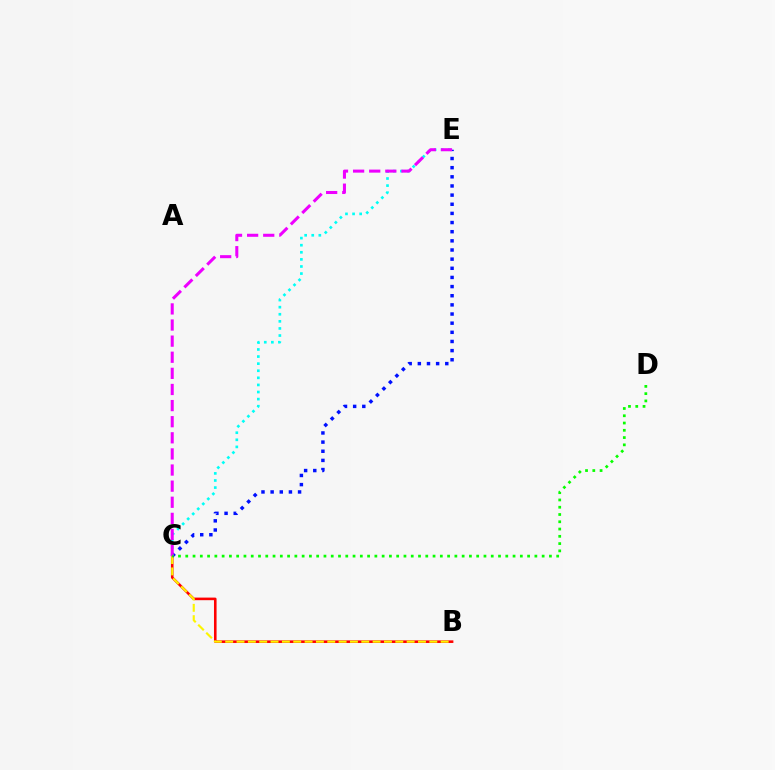{('B', 'C'): [{'color': '#ff0000', 'line_style': 'solid', 'thickness': 1.86}, {'color': '#fcf500', 'line_style': 'dashed', 'thickness': 1.54}], ('C', 'E'): [{'color': '#00fff6', 'line_style': 'dotted', 'thickness': 1.93}, {'color': '#0010ff', 'line_style': 'dotted', 'thickness': 2.49}, {'color': '#ee00ff', 'line_style': 'dashed', 'thickness': 2.19}], ('C', 'D'): [{'color': '#08ff00', 'line_style': 'dotted', 'thickness': 1.98}]}